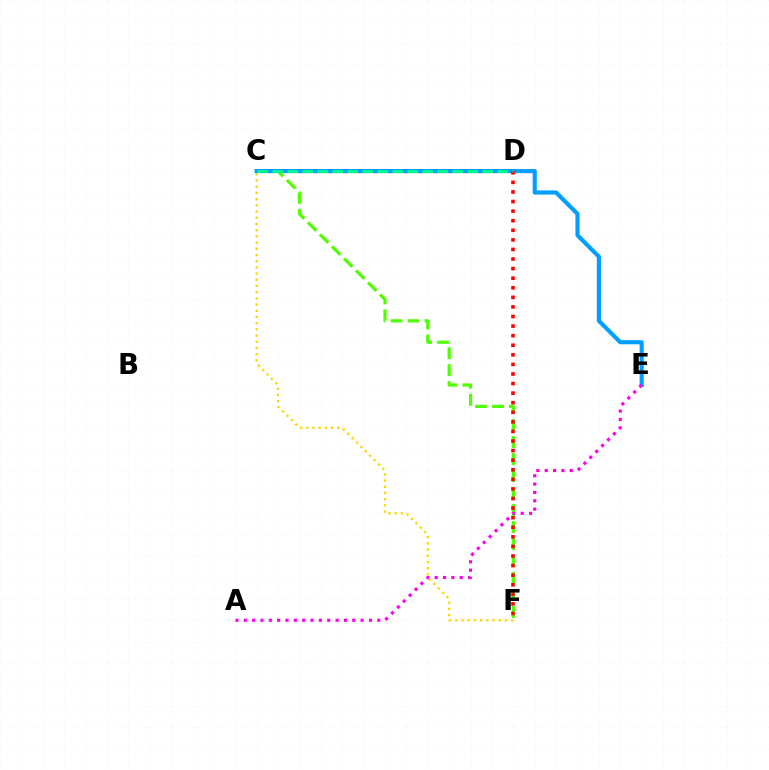{('C', 'D'): [{'color': '#3700ff', 'line_style': 'solid', 'thickness': 2.68}, {'color': '#00ff86', 'line_style': 'dashed', 'thickness': 2.04}], ('C', 'F'): [{'color': '#4fff00', 'line_style': 'dashed', 'thickness': 2.31}, {'color': '#ffd500', 'line_style': 'dotted', 'thickness': 1.68}], ('C', 'E'): [{'color': '#009eff', 'line_style': 'solid', 'thickness': 2.97}], ('D', 'F'): [{'color': '#ff0000', 'line_style': 'dotted', 'thickness': 2.6}], ('A', 'E'): [{'color': '#ff00ed', 'line_style': 'dotted', 'thickness': 2.27}]}